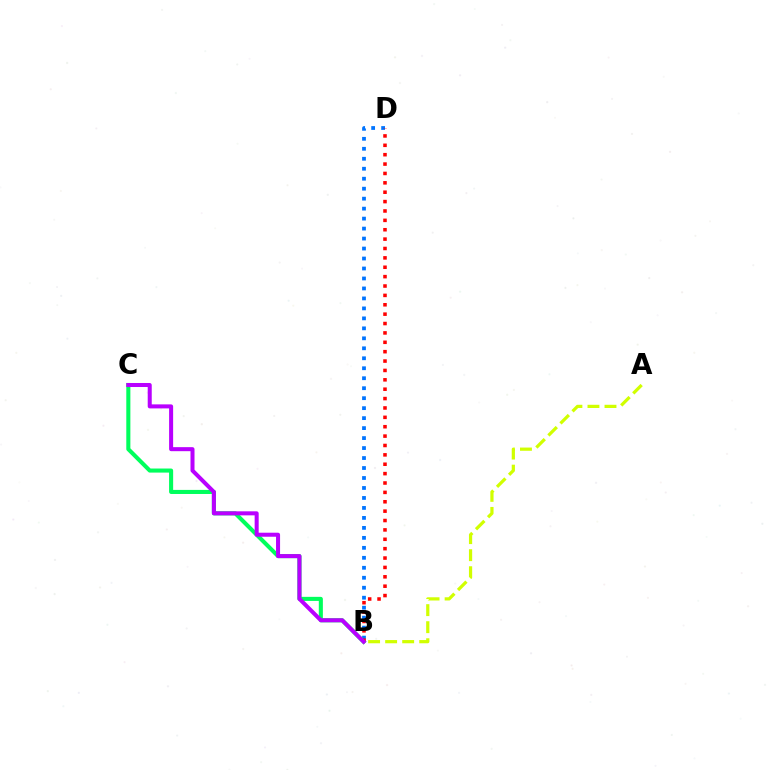{('B', 'D'): [{'color': '#0074ff', 'line_style': 'dotted', 'thickness': 2.71}, {'color': '#ff0000', 'line_style': 'dotted', 'thickness': 2.55}], ('B', 'C'): [{'color': '#00ff5c', 'line_style': 'solid', 'thickness': 2.93}, {'color': '#b900ff', 'line_style': 'solid', 'thickness': 2.9}], ('A', 'B'): [{'color': '#d1ff00', 'line_style': 'dashed', 'thickness': 2.32}]}